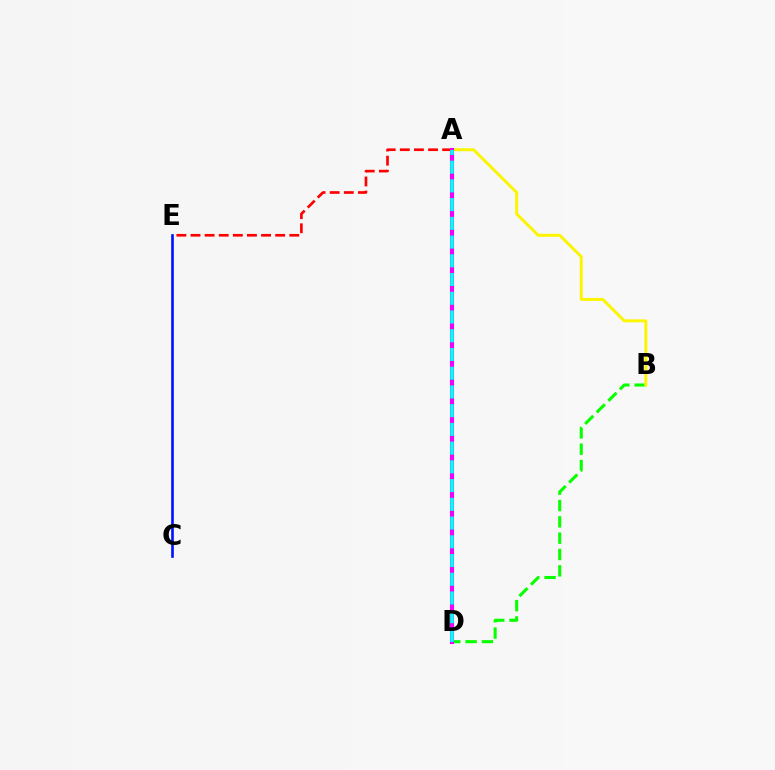{('B', 'D'): [{'color': '#08ff00', 'line_style': 'dashed', 'thickness': 2.22}], ('C', 'E'): [{'color': '#0010ff', 'line_style': 'solid', 'thickness': 1.89}], ('A', 'E'): [{'color': '#ff0000', 'line_style': 'dashed', 'thickness': 1.92}], ('A', 'B'): [{'color': '#fcf500', 'line_style': 'solid', 'thickness': 2.13}], ('A', 'D'): [{'color': '#ee00ff', 'line_style': 'solid', 'thickness': 2.95}, {'color': '#00fff6', 'line_style': 'dashed', 'thickness': 2.54}]}